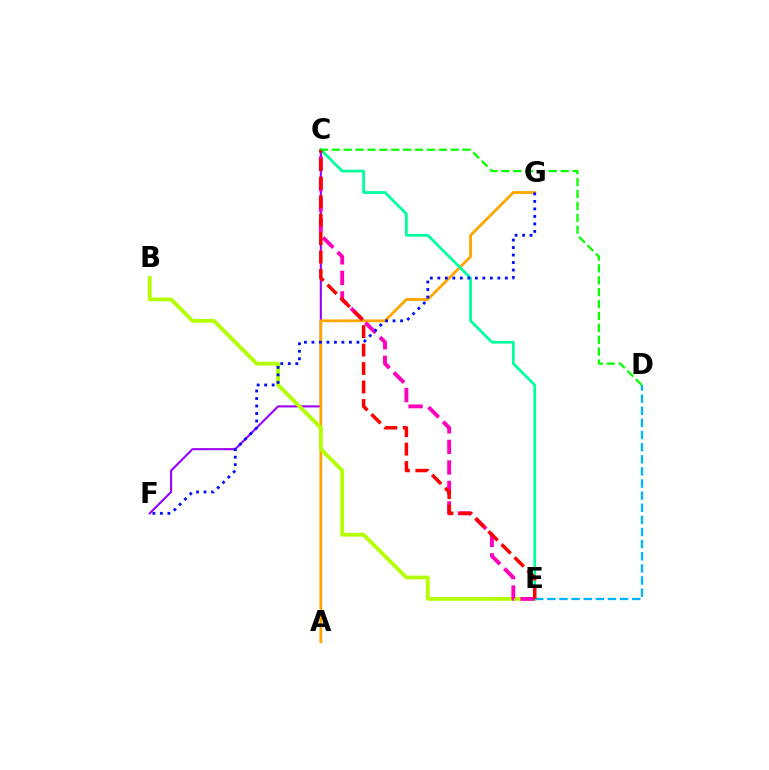{('C', 'F'): [{'color': '#9b00ff', 'line_style': 'solid', 'thickness': 1.51}], ('A', 'G'): [{'color': '#ffa500', 'line_style': 'solid', 'thickness': 2.0}], ('B', 'E'): [{'color': '#b3ff00', 'line_style': 'solid', 'thickness': 2.74}], ('D', 'E'): [{'color': '#00b5ff', 'line_style': 'dashed', 'thickness': 1.65}], ('C', 'E'): [{'color': '#00ff9d', 'line_style': 'solid', 'thickness': 1.99}, {'color': '#ff00bd', 'line_style': 'dashed', 'thickness': 2.79}, {'color': '#ff0000', 'line_style': 'dashed', 'thickness': 2.51}], ('C', 'D'): [{'color': '#08ff00', 'line_style': 'dashed', 'thickness': 1.62}], ('F', 'G'): [{'color': '#0010ff', 'line_style': 'dotted', 'thickness': 2.04}]}